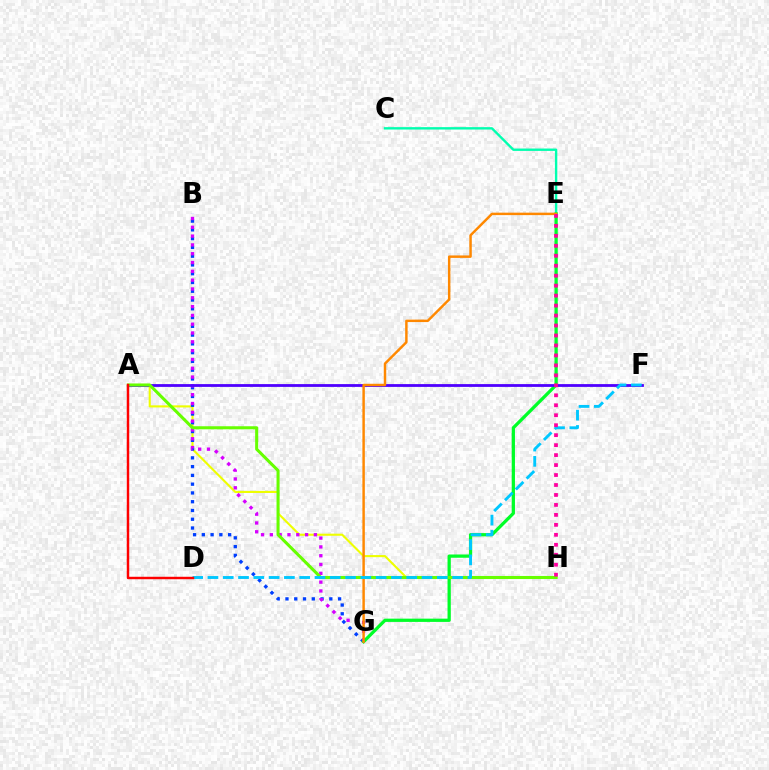{('A', 'H'): [{'color': '#eeff00', 'line_style': 'solid', 'thickness': 1.51}, {'color': '#66ff00', 'line_style': 'solid', 'thickness': 2.2}], ('C', 'E'): [{'color': '#00ffaf', 'line_style': 'solid', 'thickness': 1.71}], ('B', 'G'): [{'color': '#003fff', 'line_style': 'dotted', 'thickness': 2.38}, {'color': '#d600ff', 'line_style': 'dotted', 'thickness': 2.39}], ('E', 'G'): [{'color': '#00ff27', 'line_style': 'solid', 'thickness': 2.35}, {'color': '#ff8800', 'line_style': 'solid', 'thickness': 1.77}], ('A', 'F'): [{'color': '#4f00ff', 'line_style': 'solid', 'thickness': 2.02}], ('D', 'F'): [{'color': '#00c7ff', 'line_style': 'dashed', 'thickness': 2.08}], ('A', 'D'): [{'color': '#ff0000', 'line_style': 'solid', 'thickness': 1.76}], ('E', 'H'): [{'color': '#ff00a0', 'line_style': 'dotted', 'thickness': 2.71}]}